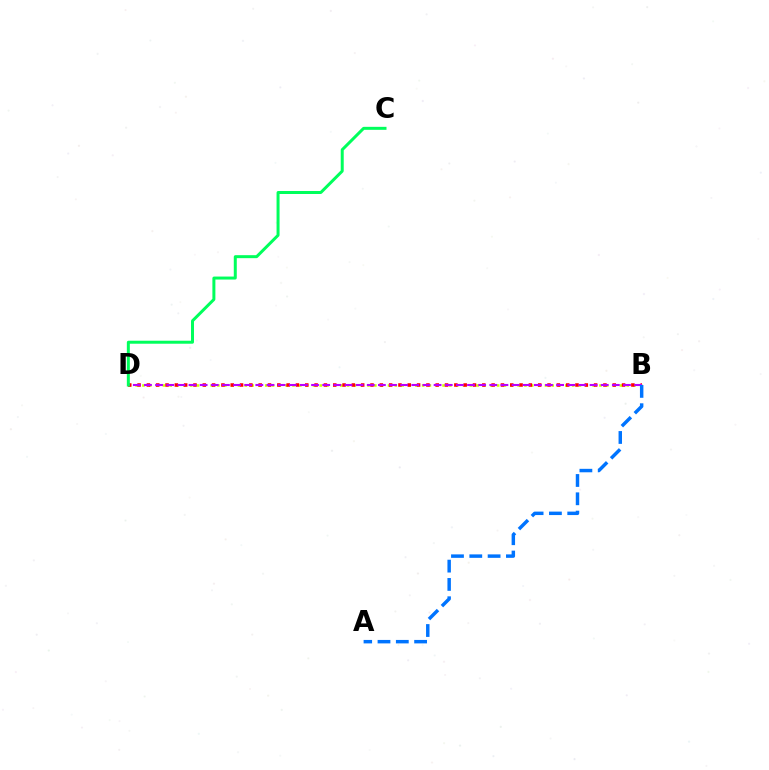{('B', 'D'): [{'color': '#d1ff00', 'line_style': 'dotted', 'thickness': 1.85}, {'color': '#ff0000', 'line_style': 'dotted', 'thickness': 2.53}, {'color': '#b900ff', 'line_style': 'dashed', 'thickness': 1.51}], ('C', 'D'): [{'color': '#00ff5c', 'line_style': 'solid', 'thickness': 2.15}], ('A', 'B'): [{'color': '#0074ff', 'line_style': 'dashed', 'thickness': 2.49}]}